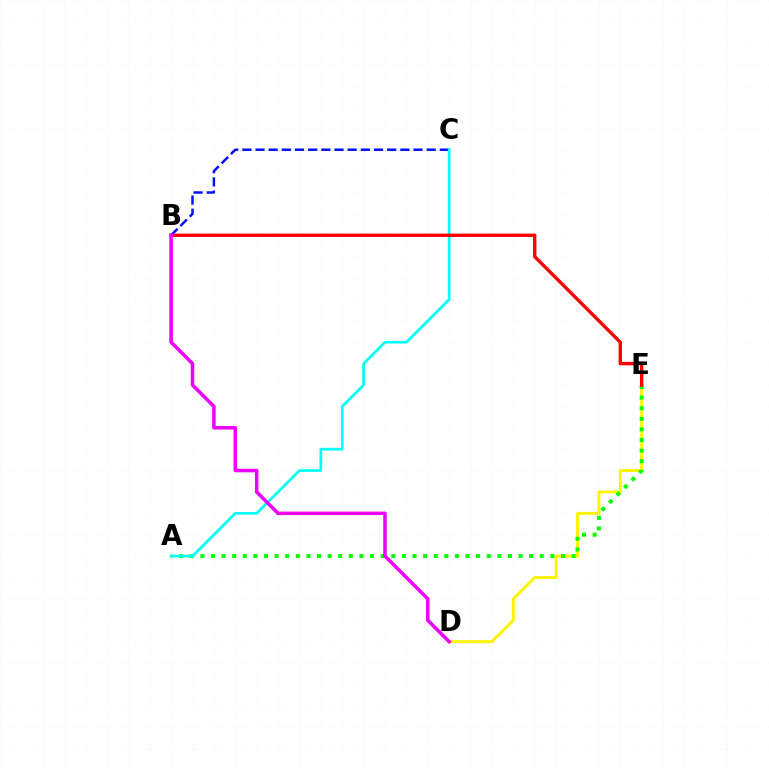{('D', 'E'): [{'color': '#fcf500', 'line_style': 'solid', 'thickness': 2.13}], ('A', 'E'): [{'color': '#08ff00', 'line_style': 'dotted', 'thickness': 2.88}], ('B', 'C'): [{'color': '#0010ff', 'line_style': 'dashed', 'thickness': 1.79}], ('A', 'C'): [{'color': '#00fff6', 'line_style': 'solid', 'thickness': 1.94}], ('B', 'E'): [{'color': '#ff0000', 'line_style': 'solid', 'thickness': 2.43}], ('B', 'D'): [{'color': '#ee00ff', 'line_style': 'solid', 'thickness': 2.53}]}